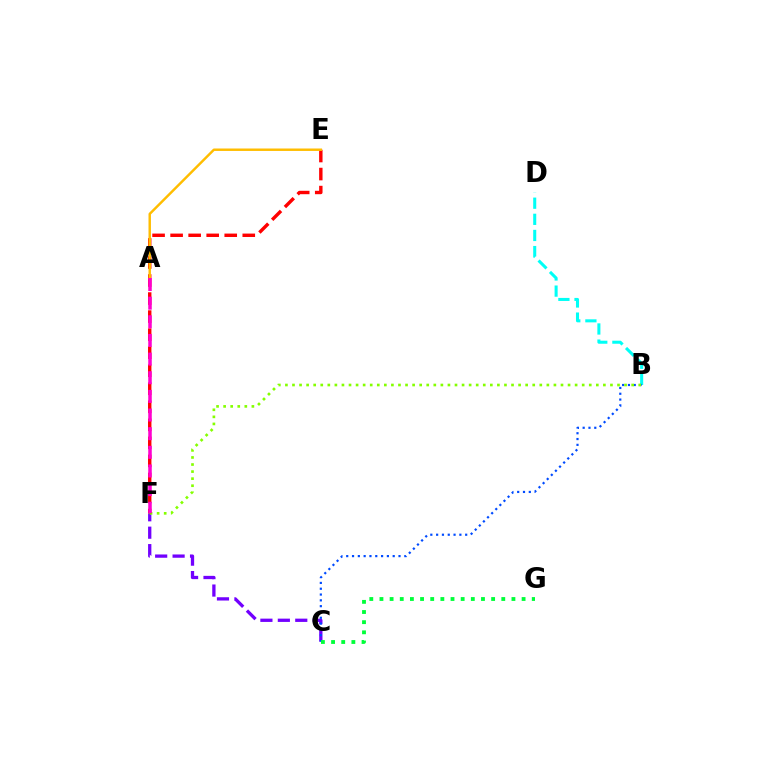{('C', 'F'): [{'color': '#7200ff', 'line_style': 'dashed', 'thickness': 2.37}], ('B', 'D'): [{'color': '#00fff6', 'line_style': 'dashed', 'thickness': 2.19}], ('B', 'C'): [{'color': '#004bff', 'line_style': 'dotted', 'thickness': 1.58}], ('B', 'F'): [{'color': '#84ff00', 'line_style': 'dotted', 'thickness': 1.92}], ('C', 'G'): [{'color': '#00ff39', 'line_style': 'dotted', 'thickness': 2.76}], ('E', 'F'): [{'color': '#ff0000', 'line_style': 'dashed', 'thickness': 2.45}], ('A', 'E'): [{'color': '#ffbd00', 'line_style': 'solid', 'thickness': 1.76}], ('A', 'F'): [{'color': '#ff00cf', 'line_style': 'dashed', 'thickness': 2.53}]}